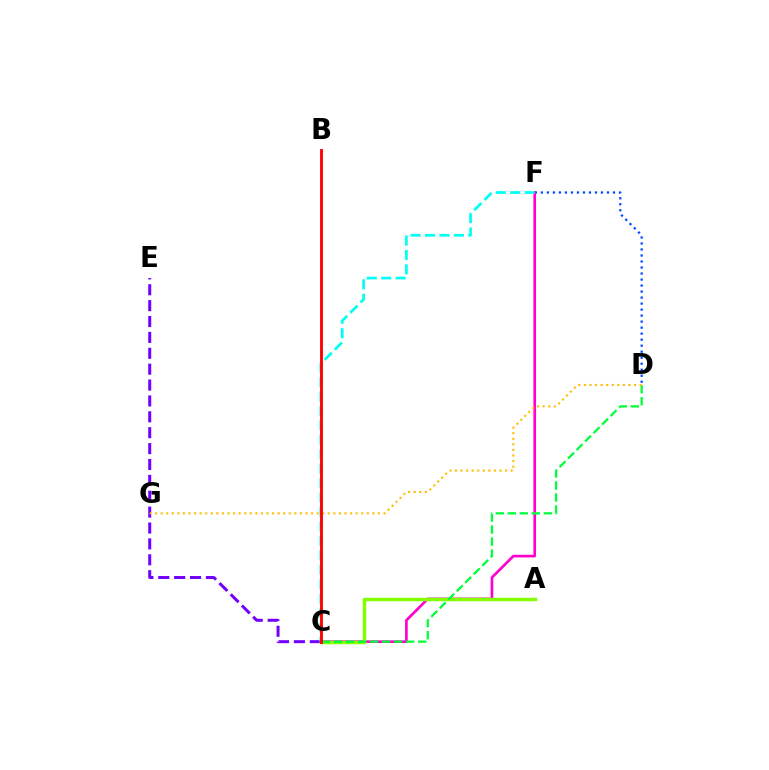{('D', 'F'): [{'color': '#004bff', 'line_style': 'dotted', 'thickness': 1.63}], ('C', 'E'): [{'color': '#7200ff', 'line_style': 'dashed', 'thickness': 2.16}], ('C', 'F'): [{'color': '#ff00cf', 'line_style': 'solid', 'thickness': 1.92}, {'color': '#00fff6', 'line_style': 'dashed', 'thickness': 1.96}], ('A', 'C'): [{'color': '#84ff00', 'line_style': 'solid', 'thickness': 2.52}], ('C', 'D'): [{'color': '#00ff39', 'line_style': 'dashed', 'thickness': 1.63}], ('D', 'G'): [{'color': '#ffbd00', 'line_style': 'dotted', 'thickness': 1.51}], ('B', 'C'): [{'color': '#ff0000', 'line_style': 'solid', 'thickness': 2.06}]}